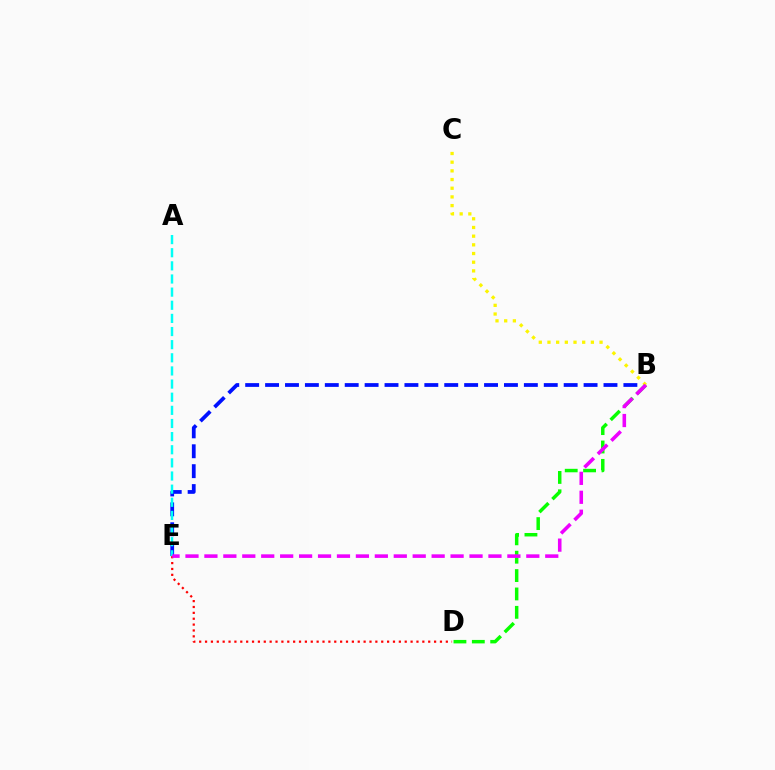{('B', 'E'): [{'color': '#0010ff', 'line_style': 'dashed', 'thickness': 2.7}, {'color': '#ee00ff', 'line_style': 'dashed', 'thickness': 2.57}], ('B', 'D'): [{'color': '#08ff00', 'line_style': 'dashed', 'thickness': 2.5}], ('B', 'C'): [{'color': '#fcf500', 'line_style': 'dotted', 'thickness': 2.36}], ('D', 'E'): [{'color': '#ff0000', 'line_style': 'dotted', 'thickness': 1.6}], ('A', 'E'): [{'color': '#00fff6', 'line_style': 'dashed', 'thickness': 1.78}]}